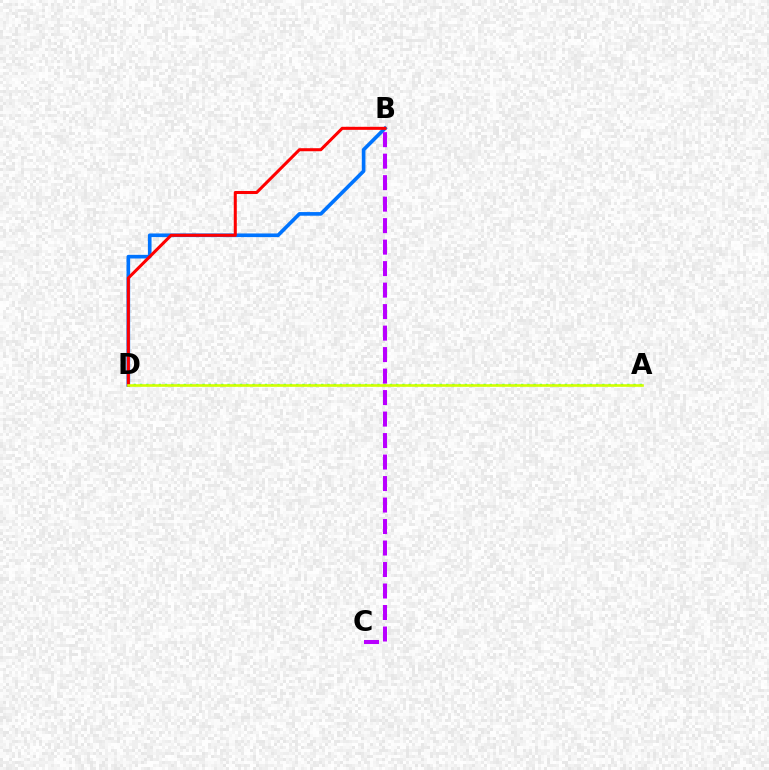{('B', 'D'): [{'color': '#0074ff', 'line_style': 'solid', 'thickness': 2.62}, {'color': '#ff0000', 'line_style': 'solid', 'thickness': 2.19}], ('A', 'D'): [{'color': '#00ff5c', 'line_style': 'dotted', 'thickness': 1.7}, {'color': '#d1ff00', 'line_style': 'solid', 'thickness': 1.88}], ('B', 'C'): [{'color': '#b900ff', 'line_style': 'dashed', 'thickness': 2.92}]}